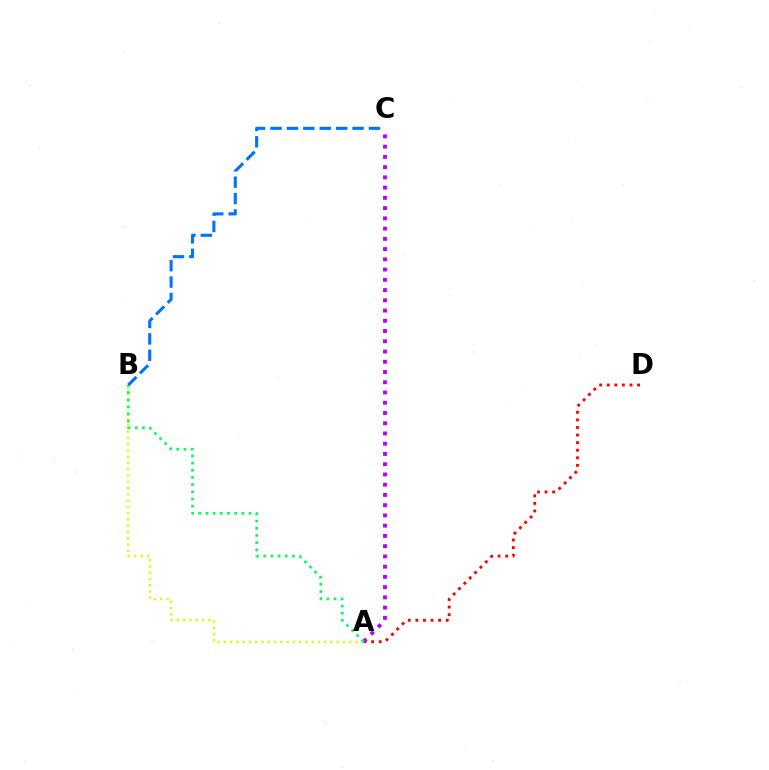{('A', 'B'): [{'color': '#d1ff00', 'line_style': 'dotted', 'thickness': 1.7}, {'color': '#00ff5c', 'line_style': 'dotted', 'thickness': 1.95}], ('A', 'D'): [{'color': '#ff0000', 'line_style': 'dotted', 'thickness': 2.06}], ('A', 'C'): [{'color': '#b900ff', 'line_style': 'dotted', 'thickness': 2.78}], ('B', 'C'): [{'color': '#0074ff', 'line_style': 'dashed', 'thickness': 2.23}]}